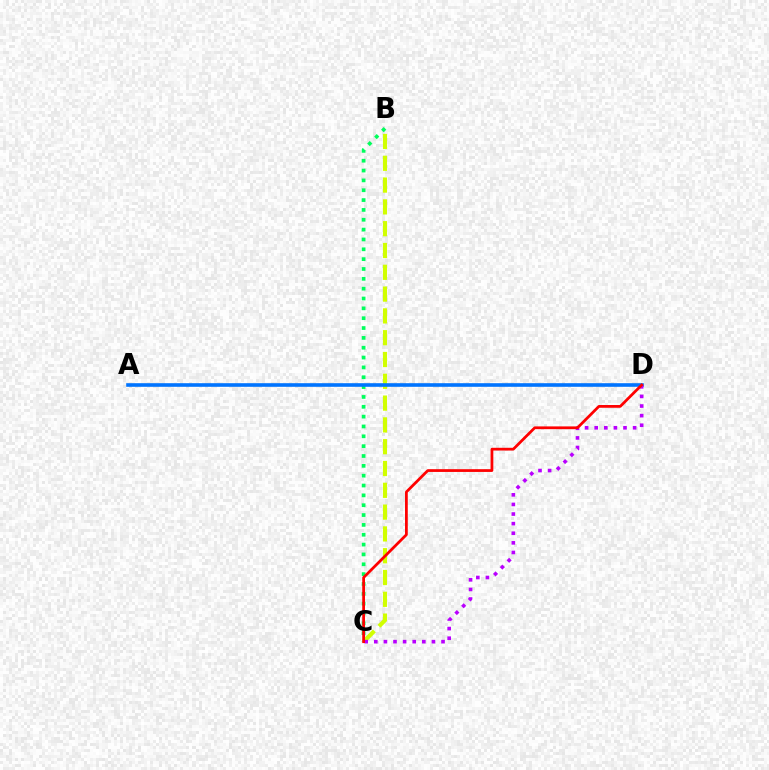{('B', 'C'): [{'color': '#d1ff00', 'line_style': 'dashed', 'thickness': 2.96}, {'color': '#00ff5c', 'line_style': 'dotted', 'thickness': 2.67}], ('A', 'D'): [{'color': '#0074ff', 'line_style': 'solid', 'thickness': 2.6}], ('C', 'D'): [{'color': '#b900ff', 'line_style': 'dotted', 'thickness': 2.61}, {'color': '#ff0000', 'line_style': 'solid', 'thickness': 1.98}]}